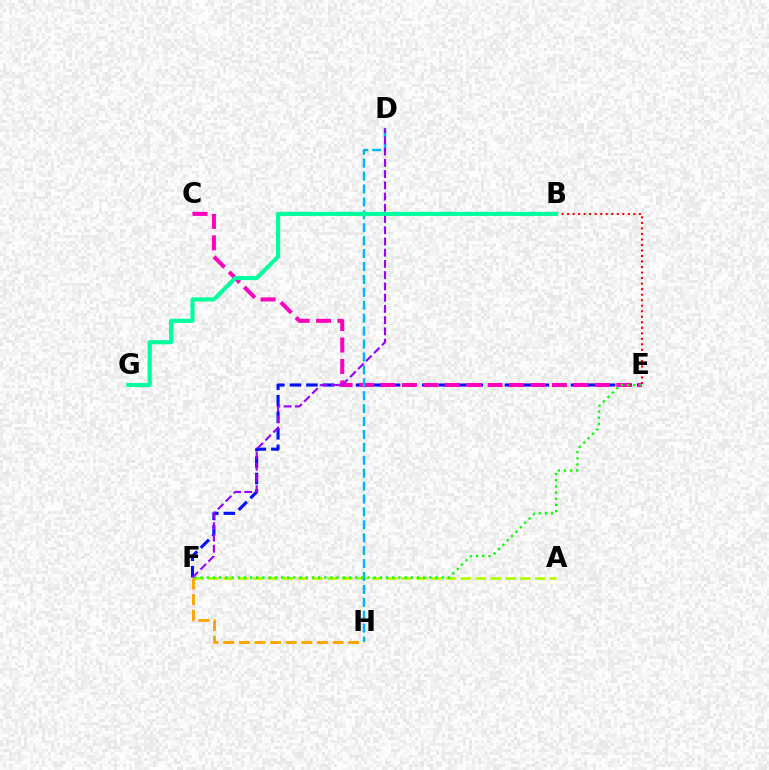{('E', 'F'): [{'color': '#0010ff', 'line_style': 'dashed', 'thickness': 2.25}, {'color': '#08ff00', 'line_style': 'dotted', 'thickness': 1.68}], ('B', 'E'): [{'color': '#ff0000', 'line_style': 'dotted', 'thickness': 1.5}], ('A', 'F'): [{'color': '#b3ff00', 'line_style': 'dashed', 'thickness': 2.02}], ('F', 'H'): [{'color': '#ffa500', 'line_style': 'dashed', 'thickness': 2.12}], ('C', 'E'): [{'color': '#ff00bd', 'line_style': 'dashed', 'thickness': 2.91}], ('D', 'H'): [{'color': '#00b5ff', 'line_style': 'dashed', 'thickness': 1.75}], ('D', 'F'): [{'color': '#9b00ff', 'line_style': 'dashed', 'thickness': 1.53}], ('B', 'G'): [{'color': '#00ff9d', 'line_style': 'solid', 'thickness': 2.97}]}